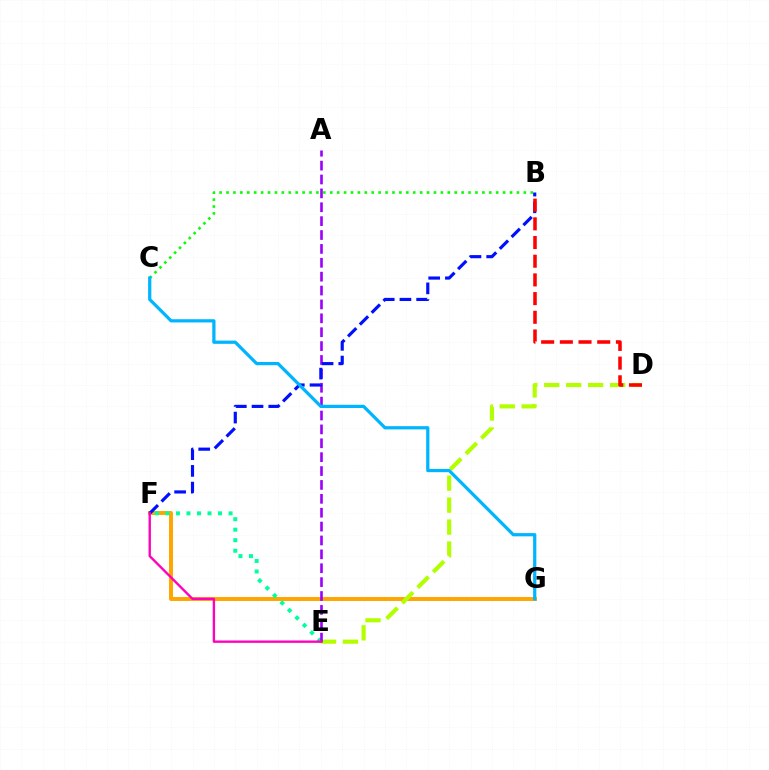{('F', 'G'): [{'color': '#ffa500', 'line_style': 'solid', 'thickness': 2.84}], ('D', 'E'): [{'color': '#b3ff00', 'line_style': 'dashed', 'thickness': 2.98}], ('E', 'F'): [{'color': '#00ff9d', 'line_style': 'dotted', 'thickness': 2.86}, {'color': '#ff00bd', 'line_style': 'solid', 'thickness': 1.7}], ('A', 'E'): [{'color': '#9b00ff', 'line_style': 'dashed', 'thickness': 1.89}], ('B', 'F'): [{'color': '#0010ff', 'line_style': 'dashed', 'thickness': 2.27}], ('B', 'D'): [{'color': '#ff0000', 'line_style': 'dashed', 'thickness': 2.54}], ('B', 'C'): [{'color': '#08ff00', 'line_style': 'dotted', 'thickness': 1.88}], ('C', 'G'): [{'color': '#00b5ff', 'line_style': 'solid', 'thickness': 2.33}]}